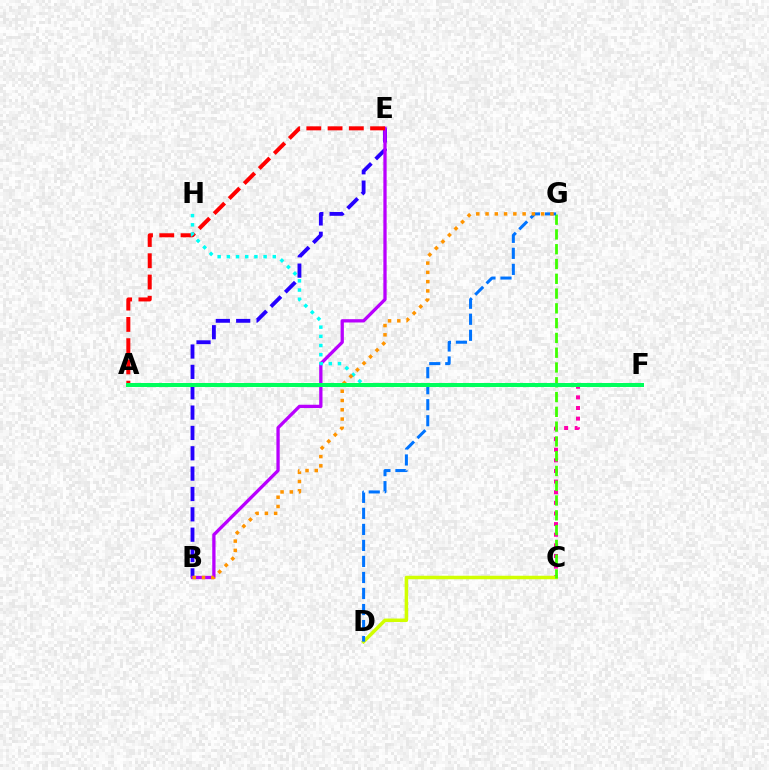{('B', 'E'): [{'color': '#2500ff', 'line_style': 'dashed', 'thickness': 2.76}, {'color': '#b900ff', 'line_style': 'solid', 'thickness': 2.37}], ('C', 'F'): [{'color': '#ff00ac', 'line_style': 'dotted', 'thickness': 2.89}], ('C', 'D'): [{'color': '#d1ff00', 'line_style': 'solid', 'thickness': 2.52}], ('C', 'G'): [{'color': '#3dff00', 'line_style': 'dashed', 'thickness': 2.01}], ('D', 'G'): [{'color': '#0074ff', 'line_style': 'dashed', 'thickness': 2.18}], ('A', 'E'): [{'color': '#ff0000', 'line_style': 'dashed', 'thickness': 2.89}], ('F', 'H'): [{'color': '#00fff6', 'line_style': 'dotted', 'thickness': 2.5}], ('B', 'G'): [{'color': '#ff9400', 'line_style': 'dotted', 'thickness': 2.52}], ('A', 'F'): [{'color': '#00ff5c', 'line_style': 'solid', 'thickness': 2.88}]}